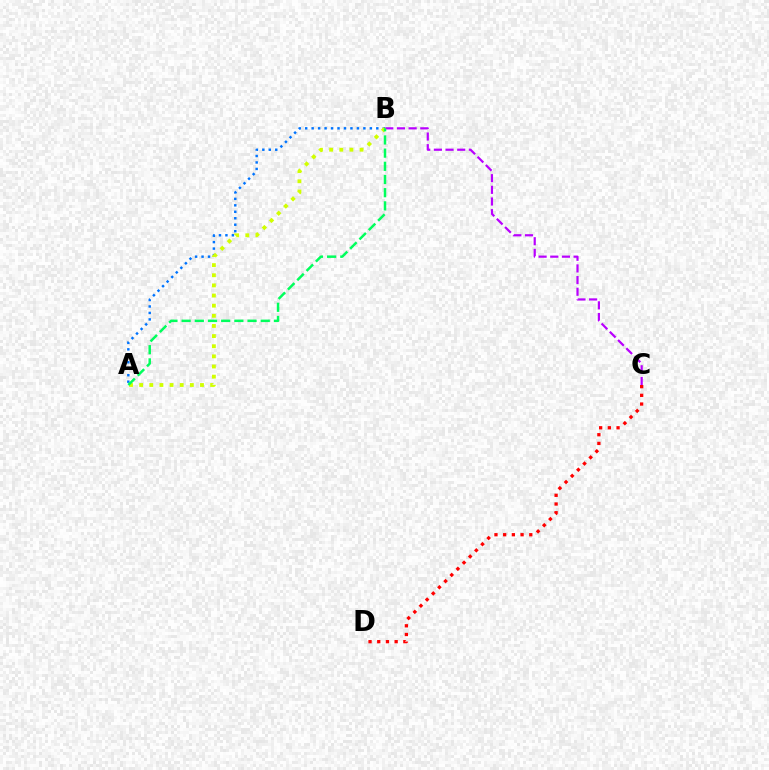{('A', 'B'): [{'color': '#0074ff', 'line_style': 'dotted', 'thickness': 1.76}, {'color': '#d1ff00', 'line_style': 'dotted', 'thickness': 2.75}, {'color': '#00ff5c', 'line_style': 'dashed', 'thickness': 1.79}], ('B', 'C'): [{'color': '#b900ff', 'line_style': 'dashed', 'thickness': 1.58}], ('C', 'D'): [{'color': '#ff0000', 'line_style': 'dotted', 'thickness': 2.36}]}